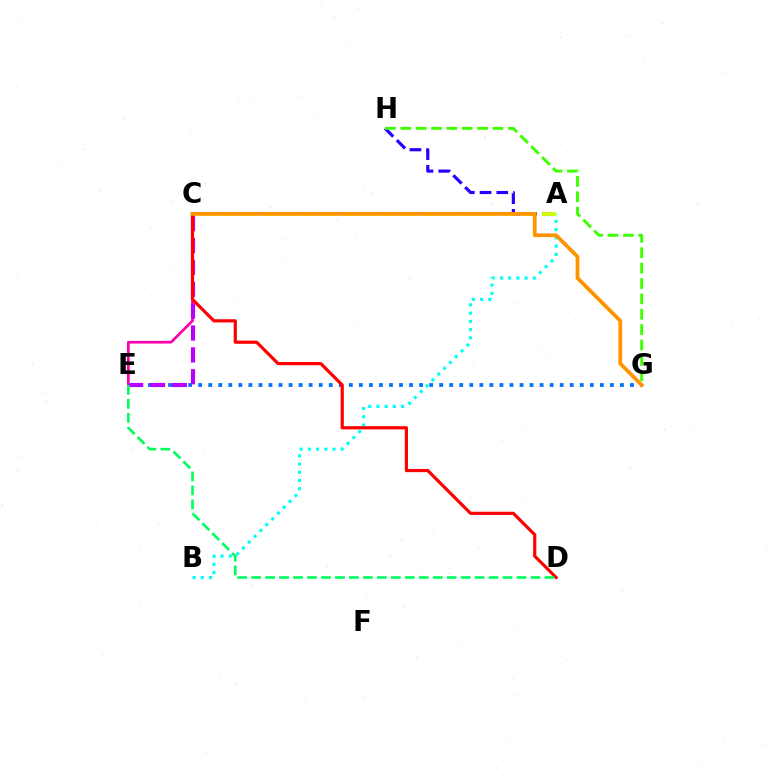{('E', 'G'): [{'color': '#0074ff', 'line_style': 'dotted', 'thickness': 2.73}], ('A', 'H'): [{'color': '#2500ff', 'line_style': 'dashed', 'thickness': 2.27}], ('C', 'E'): [{'color': '#ff00ac', 'line_style': 'solid', 'thickness': 1.94}, {'color': '#b900ff', 'line_style': 'dashed', 'thickness': 2.97}], ('G', 'H'): [{'color': '#3dff00', 'line_style': 'dashed', 'thickness': 2.09}], ('A', 'B'): [{'color': '#00fff6', 'line_style': 'dotted', 'thickness': 2.24}], ('A', 'C'): [{'color': '#d1ff00', 'line_style': 'dashed', 'thickness': 2.72}], ('C', 'D'): [{'color': '#ff0000', 'line_style': 'solid', 'thickness': 2.29}], ('D', 'E'): [{'color': '#00ff5c', 'line_style': 'dashed', 'thickness': 1.9}], ('C', 'G'): [{'color': '#ff9400', 'line_style': 'solid', 'thickness': 2.71}]}